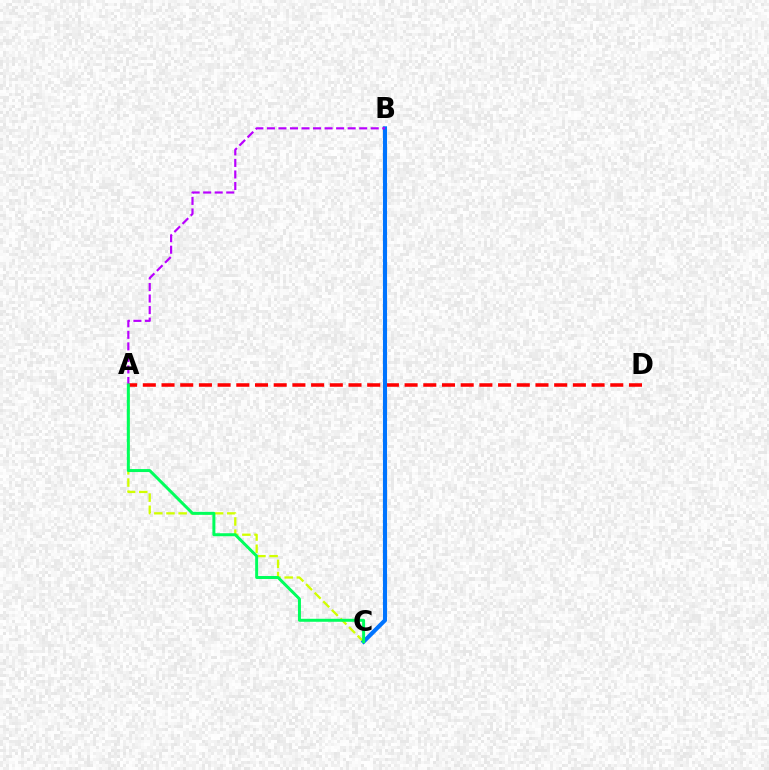{('A', 'C'): [{'color': '#d1ff00', 'line_style': 'dashed', 'thickness': 1.65}, {'color': '#00ff5c', 'line_style': 'solid', 'thickness': 2.15}], ('A', 'D'): [{'color': '#ff0000', 'line_style': 'dashed', 'thickness': 2.54}], ('B', 'C'): [{'color': '#0074ff', 'line_style': 'solid', 'thickness': 2.95}], ('A', 'B'): [{'color': '#b900ff', 'line_style': 'dashed', 'thickness': 1.57}]}